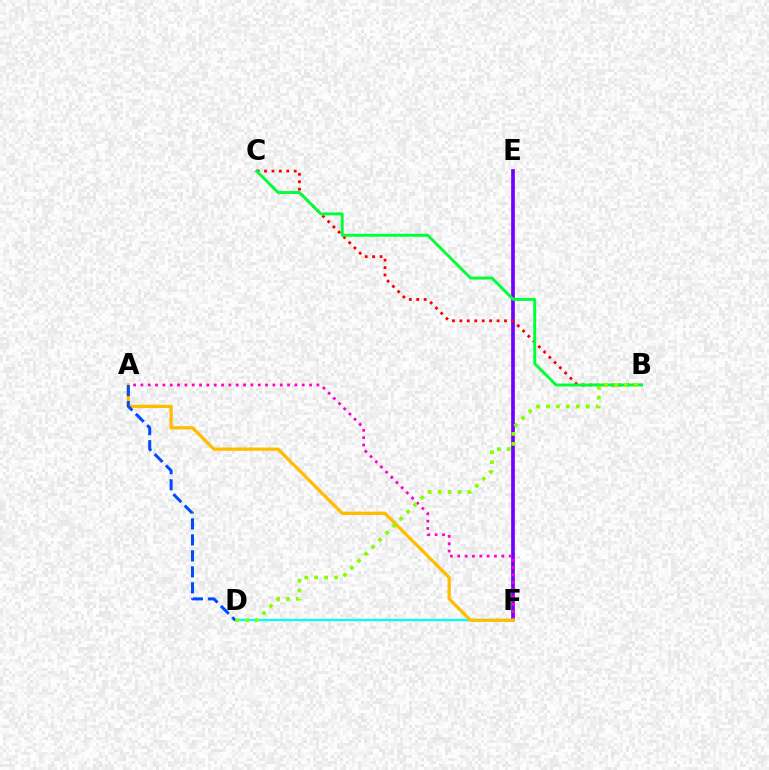{('E', 'F'): [{'color': '#7200ff', 'line_style': 'solid', 'thickness': 2.65}], ('A', 'F'): [{'color': '#ff00cf', 'line_style': 'dotted', 'thickness': 1.99}, {'color': '#ffbd00', 'line_style': 'solid', 'thickness': 2.36}], ('B', 'C'): [{'color': '#ff0000', 'line_style': 'dotted', 'thickness': 2.02}, {'color': '#00ff39', 'line_style': 'solid', 'thickness': 2.1}], ('D', 'F'): [{'color': '#00fff6', 'line_style': 'solid', 'thickness': 1.65}], ('A', 'D'): [{'color': '#004bff', 'line_style': 'dashed', 'thickness': 2.17}], ('B', 'D'): [{'color': '#84ff00', 'line_style': 'dotted', 'thickness': 2.7}]}